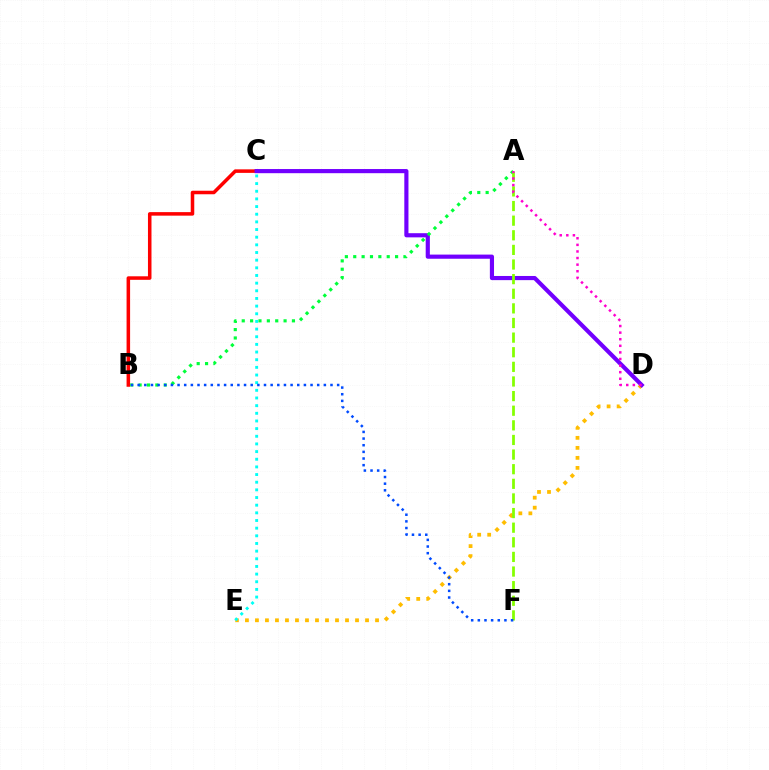{('D', 'E'): [{'color': '#ffbd00', 'line_style': 'dotted', 'thickness': 2.72}], ('B', 'C'): [{'color': '#ff0000', 'line_style': 'solid', 'thickness': 2.54}], ('C', 'D'): [{'color': '#7200ff', 'line_style': 'solid', 'thickness': 2.99}], ('A', 'B'): [{'color': '#00ff39', 'line_style': 'dotted', 'thickness': 2.27}], ('A', 'F'): [{'color': '#84ff00', 'line_style': 'dashed', 'thickness': 1.99}], ('C', 'E'): [{'color': '#00fff6', 'line_style': 'dotted', 'thickness': 2.08}], ('A', 'D'): [{'color': '#ff00cf', 'line_style': 'dotted', 'thickness': 1.79}], ('B', 'F'): [{'color': '#004bff', 'line_style': 'dotted', 'thickness': 1.81}]}